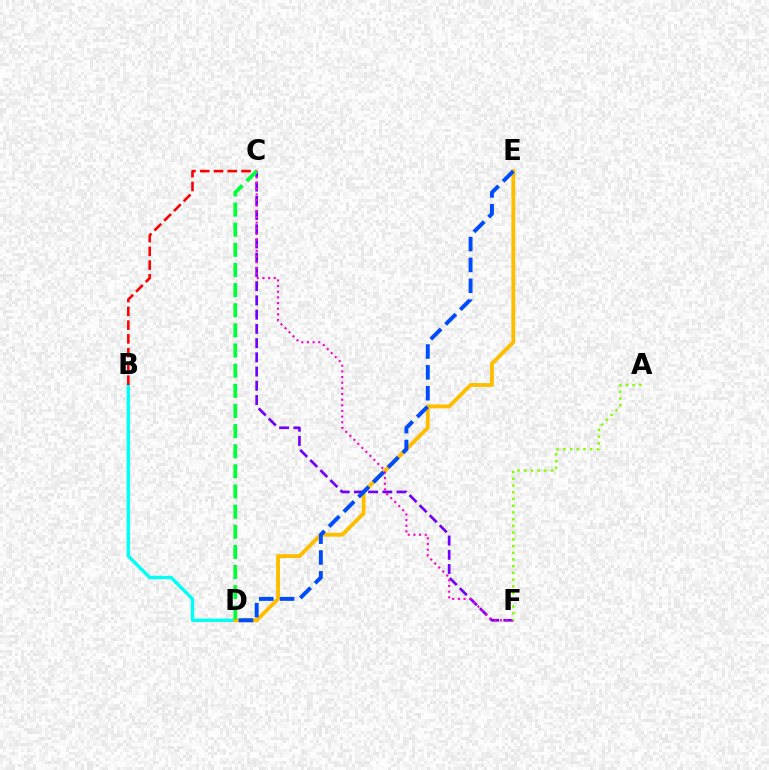{('B', 'D'): [{'color': '#00fff6', 'line_style': 'solid', 'thickness': 2.44}], ('D', 'E'): [{'color': '#ffbd00', 'line_style': 'solid', 'thickness': 2.79}, {'color': '#004bff', 'line_style': 'dashed', 'thickness': 2.83}], ('C', 'F'): [{'color': '#7200ff', 'line_style': 'dashed', 'thickness': 1.93}, {'color': '#ff00cf', 'line_style': 'dotted', 'thickness': 1.54}], ('B', 'C'): [{'color': '#ff0000', 'line_style': 'dashed', 'thickness': 1.87}], ('C', 'D'): [{'color': '#00ff39', 'line_style': 'dashed', 'thickness': 2.74}], ('A', 'F'): [{'color': '#84ff00', 'line_style': 'dotted', 'thickness': 1.83}]}